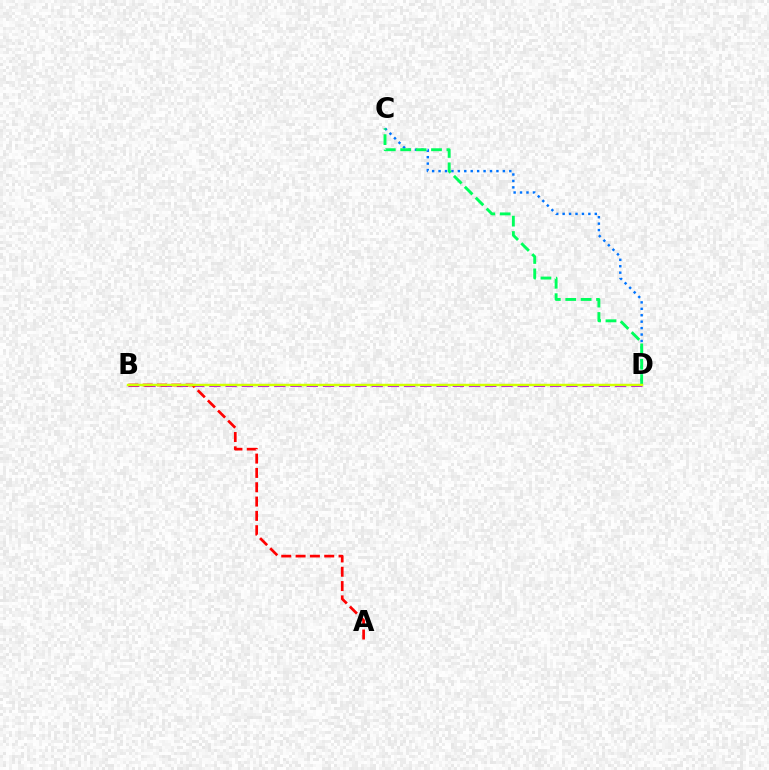{('B', 'D'): [{'color': '#b900ff', 'line_style': 'dashed', 'thickness': 2.2}, {'color': '#d1ff00', 'line_style': 'solid', 'thickness': 1.76}], ('C', 'D'): [{'color': '#0074ff', 'line_style': 'dotted', 'thickness': 1.75}, {'color': '#00ff5c', 'line_style': 'dashed', 'thickness': 2.09}], ('A', 'B'): [{'color': '#ff0000', 'line_style': 'dashed', 'thickness': 1.95}]}